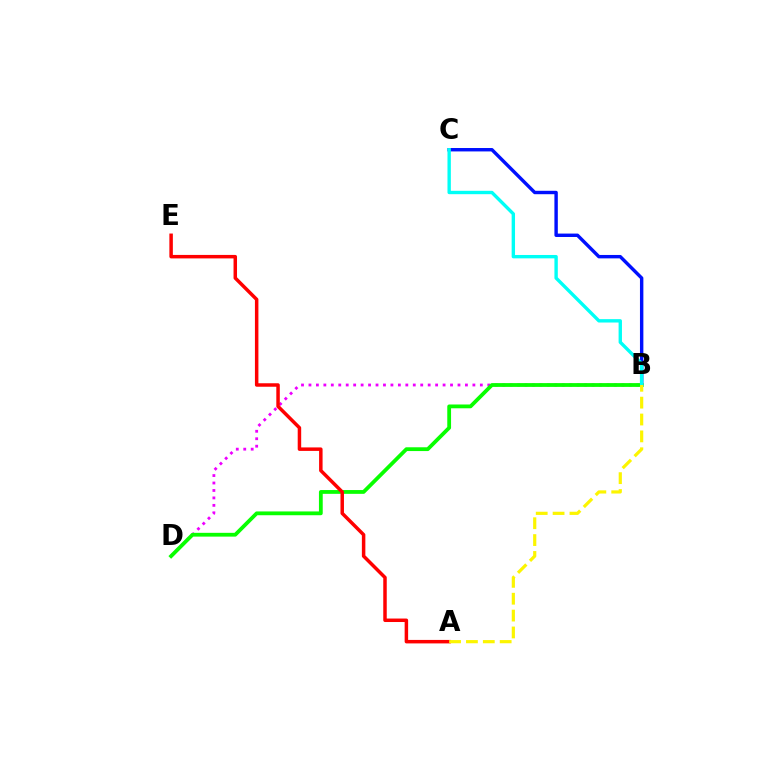{('B', 'C'): [{'color': '#0010ff', 'line_style': 'solid', 'thickness': 2.46}, {'color': '#00fff6', 'line_style': 'solid', 'thickness': 2.43}], ('B', 'D'): [{'color': '#ee00ff', 'line_style': 'dotted', 'thickness': 2.02}, {'color': '#08ff00', 'line_style': 'solid', 'thickness': 2.73}], ('A', 'E'): [{'color': '#ff0000', 'line_style': 'solid', 'thickness': 2.51}], ('A', 'B'): [{'color': '#fcf500', 'line_style': 'dashed', 'thickness': 2.29}]}